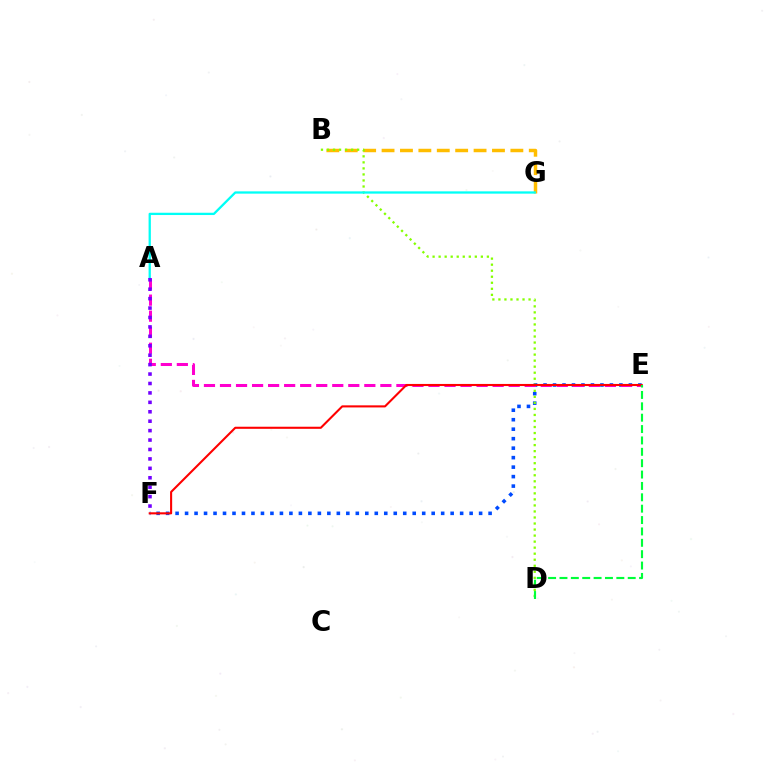{('E', 'F'): [{'color': '#004bff', 'line_style': 'dotted', 'thickness': 2.58}, {'color': '#ff0000', 'line_style': 'solid', 'thickness': 1.51}], ('A', 'E'): [{'color': '#ff00cf', 'line_style': 'dashed', 'thickness': 2.18}], ('B', 'G'): [{'color': '#ffbd00', 'line_style': 'dashed', 'thickness': 2.5}], ('B', 'D'): [{'color': '#84ff00', 'line_style': 'dotted', 'thickness': 1.64}], ('A', 'G'): [{'color': '#00fff6', 'line_style': 'solid', 'thickness': 1.65}], ('D', 'E'): [{'color': '#00ff39', 'line_style': 'dashed', 'thickness': 1.55}], ('A', 'F'): [{'color': '#7200ff', 'line_style': 'dotted', 'thickness': 2.56}]}